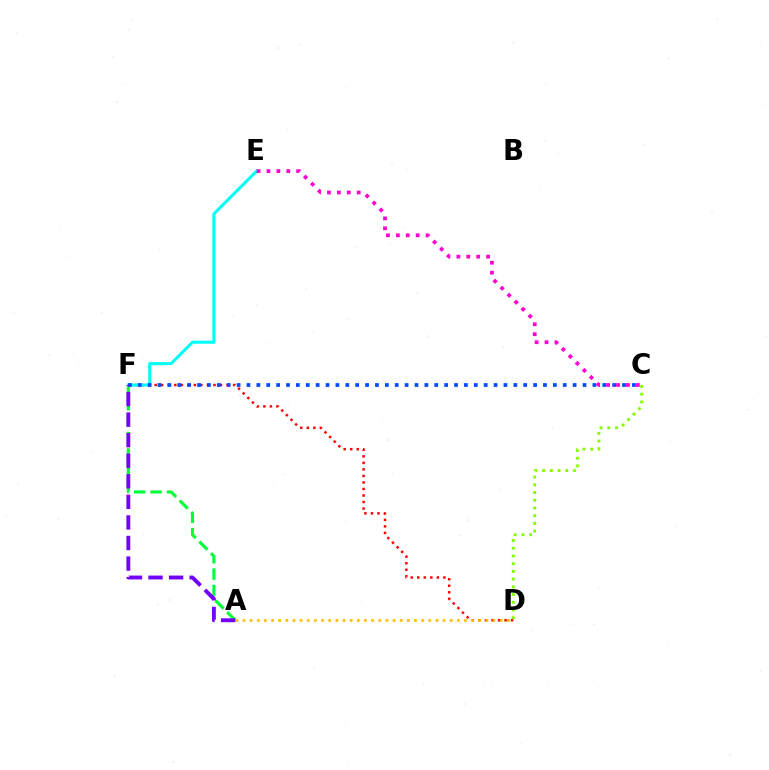{('D', 'F'): [{'color': '#ff0000', 'line_style': 'dotted', 'thickness': 1.77}], ('E', 'F'): [{'color': '#00fff6', 'line_style': 'solid', 'thickness': 2.19}], ('C', 'D'): [{'color': '#84ff00', 'line_style': 'dotted', 'thickness': 2.1}], ('A', 'F'): [{'color': '#00ff39', 'line_style': 'dashed', 'thickness': 2.23}, {'color': '#7200ff', 'line_style': 'dashed', 'thickness': 2.79}], ('A', 'D'): [{'color': '#ffbd00', 'line_style': 'dotted', 'thickness': 1.94}], ('C', 'F'): [{'color': '#004bff', 'line_style': 'dotted', 'thickness': 2.69}], ('C', 'E'): [{'color': '#ff00cf', 'line_style': 'dotted', 'thickness': 2.69}]}